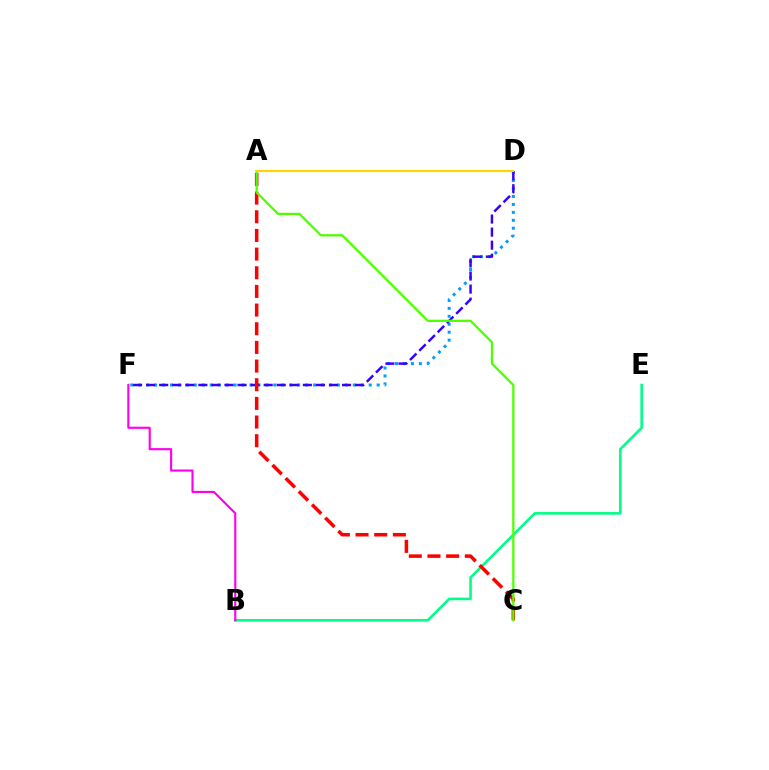{('D', 'F'): [{'color': '#009eff', 'line_style': 'dotted', 'thickness': 2.16}, {'color': '#3700ff', 'line_style': 'dashed', 'thickness': 1.77}], ('B', 'E'): [{'color': '#00ff86', 'line_style': 'solid', 'thickness': 1.86}], ('A', 'C'): [{'color': '#ff0000', 'line_style': 'dashed', 'thickness': 2.54}, {'color': '#4fff00', 'line_style': 'solid', 'thickness': 1.62}], ('B', 'F'): [{'color': '#ff00ed', 'line_style': 'solid', 'thickness': 1.53}], ('A', 'D'): [{'color': '#ffd500', 'line_style': 'solid', 'thickness': 1.56}]}